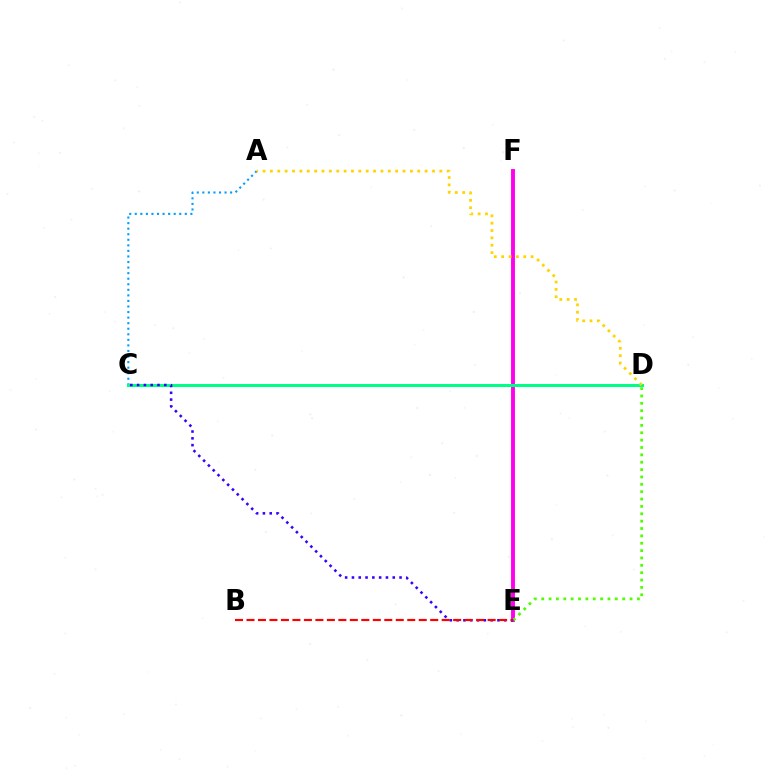{('E', 'F'): [{'color': '#ff00ed', 'line_style': 'solid', 'thickness': 2.8}], ('A', 'C'): [{'color': '#009eff', 'line_style': 'dotted', 'thickness': 1.51}], ('C', 'D'): [{'color': '#00ff86', 'line_style': 'solid', 'thickness': 2.18}], ('D', 'E'): [{'color': '#4fff00', 'line_style': 'dotted', 'thickness': 2.0}], ('A', 'D'): [{'color': '#ffd500', 'line_style': 'dotted', 'thickness': 2.0}], ('C', 'E'): [{'color': '#3700ff', 'line_style': 'dotted', 'thickness': 1.85}], ('B', 'E'): [{'color': '#ff0000', 'line_style': 'dashed', 'thickness': 1.56}]}